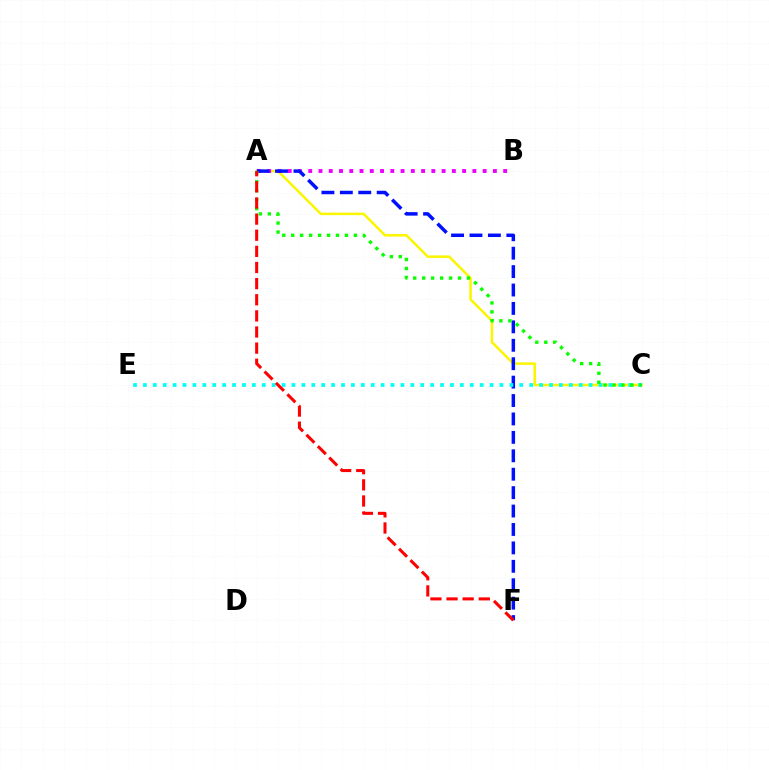{('A', 'C'): [{'color': '#fcf500', 'line_style': 'solid', 'thickness': 1.82}, {'color': '#08ff00', 'line_style': 'dotted', 'thickness': 2.43}], ('A', 'B'): [{'color': '#ee00ff', 'line_style': 'dotted', 'thickness': 2.79}], ('A', 'F'): [{'color': '#0010ff', 'line_style': 'dashed', 'thickness': 2.5}, {'color': '#ff0000', 'line_style': 'dashed', 'thickness': 2.19}], ('C', 'E'): [{'color': '#00fff6', 'line_style': 'dotted', 'thickness': 2.69}]}